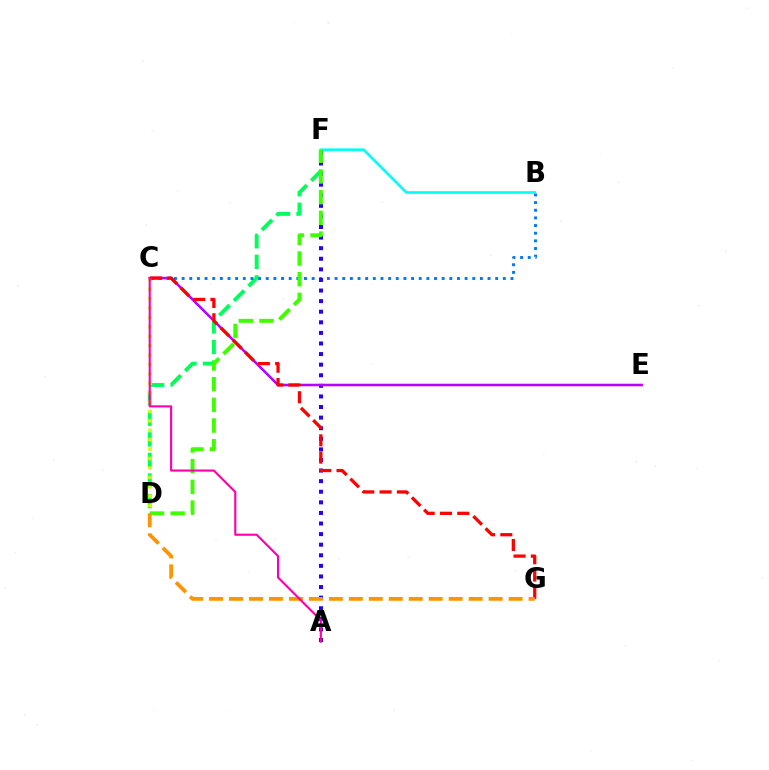{('D', 'F'): [{'color': '#00ff5c', 'line_style': 'dashed', 'thickness': 2.8}, {'color': '#3dff00', 'line_style': 'dashed', 'thickness': 2.81}], ('B', 'C'): [{'color': '#0074ff', 'line_style': 'dotted', 'thickness': 2.08}], ('B', 'F'): [{'color': '#00fff6', 'line_style': 'solid', 'thickness': 1.91}], ('A', 'F'): [{'color': '#2500ff', 'line_style': 'dotted', 'thickness': 2.88}], ('C', 'E'): [{'color': '#b900ff', 'line_style': 'solid', 'thickness': 1.85}], ('C', 'D'): [{'color': '#d1ff00', 'line_style': 'dotted', 'thickness': 2.56}], ('C', 'G'): [{'color': '#ff0000', 'line_style': 'dashed', 'thickness': 2.35}], ('D', 'G'): [{'color': '#ff9400', 'line_style': 'dashed', 'thickness': 2.71}], ('A', 'C'): [{'color': '#ff00ac', 'line_style': 'solid', 'thickness': 1.53}]}